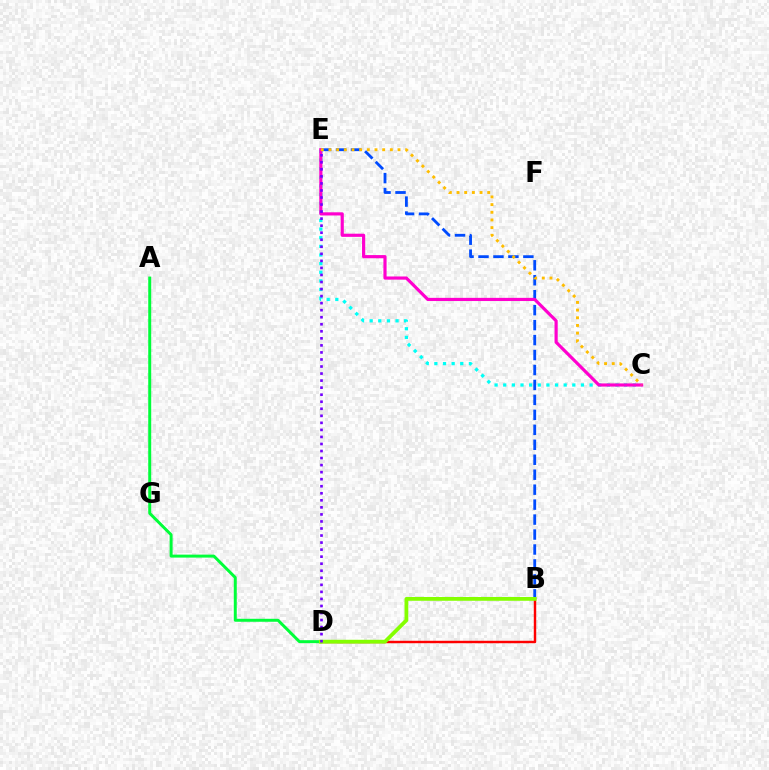{('B', 'D'): [{'color': '#ff0000', 'line_style': 'solid', 'thickness': 1.75}, {'color': '#84ff00', 'line_style': 'solid', 'thickness': 2.72}], ('B', 'E'): [{'color': '#004bff', 'line_style': 'dashed', 'thickness': 2.03}], ('A', 'D'): [{'color': '#00ff39', 'line_style': 'solid', 'thickness': 2.14}], ('C', 'E'): [{'color': '#00fff6', 'line_style': 'dotted', 'thickness': 2.35}, {'color': '#ff00cf', 'line_style': 'solid', 'thickness': 2.28}, {'color': '#ffbd00', 'line_style': 'dotted', 'thickness': 2.08}], ('D', 'E'): [{'color': '#7200ff', 'line_style': 'dotted', 'thickness': 1.91}]}